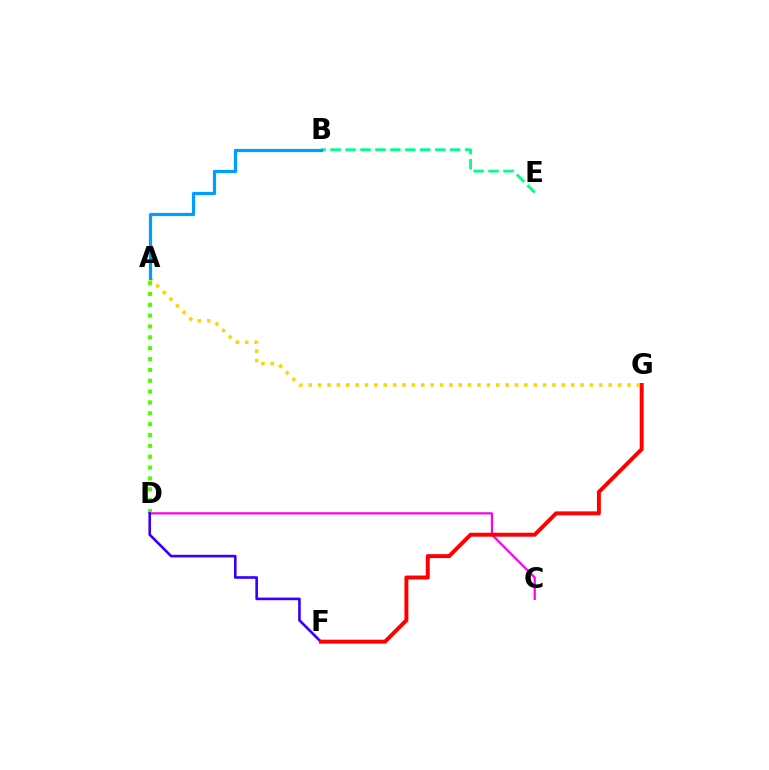{('C', 'D'): [{'color': '#ff00ed', 'line_style': 'solid', 'thickness': 1.59}], ('A', 'D'): [{'color': '#4fff00', 'line_style': 'dotted', 'thickness': 2.95}], ('D', 'F'): [{'color': '#3700ff', 'line_style': 'solid', 'thickness': 1.9}], ('F', 'G'): [{'color': '#ff0000', 'line_style': 'solid', 'thickness': 2.84}], ('B', 'E'): [{'color': '#00ff86', 'line_style': 'dashed', 'thickness': 2.03}], ('A', 'G'): [{'color': '#ffd500', 'line_style': 'dotted', 'thickness': 2.55}], ('A', 'B'): [{'color': '#009eff', 'line_style': 'solid', 'thickness': 2.33}]}